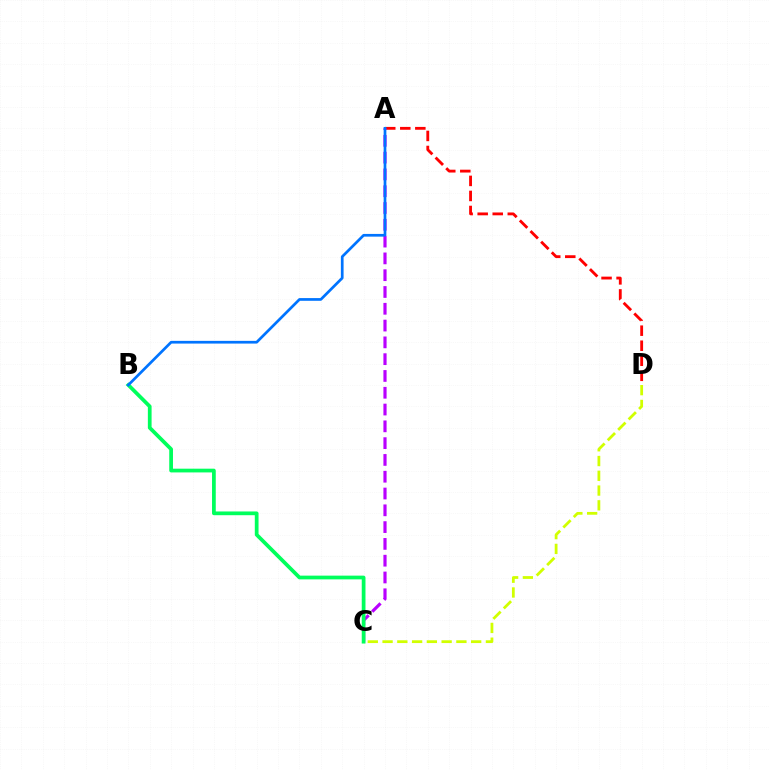{('A', 'D'): [{'color': '#ff0000', 'line_style': 'dashed', 'thickness': 2.04}], ('A', 'C'): [{'color': '#b900ff', 'line_style': 'dashed', 'thickness': 2.28}], ('B', 'C'): [{'color': '#00ff5c', 'line_style': 'solid', 'thickness': 2.69}], ('C', 'D'): [{'color': '#d1ff00', 'line_style': 'dashed', 'thickness': 2.01}], ('A', 'B'): [{'color': '#0074ff', 'line_style': 'solid', 'thickness': 1.95}]}